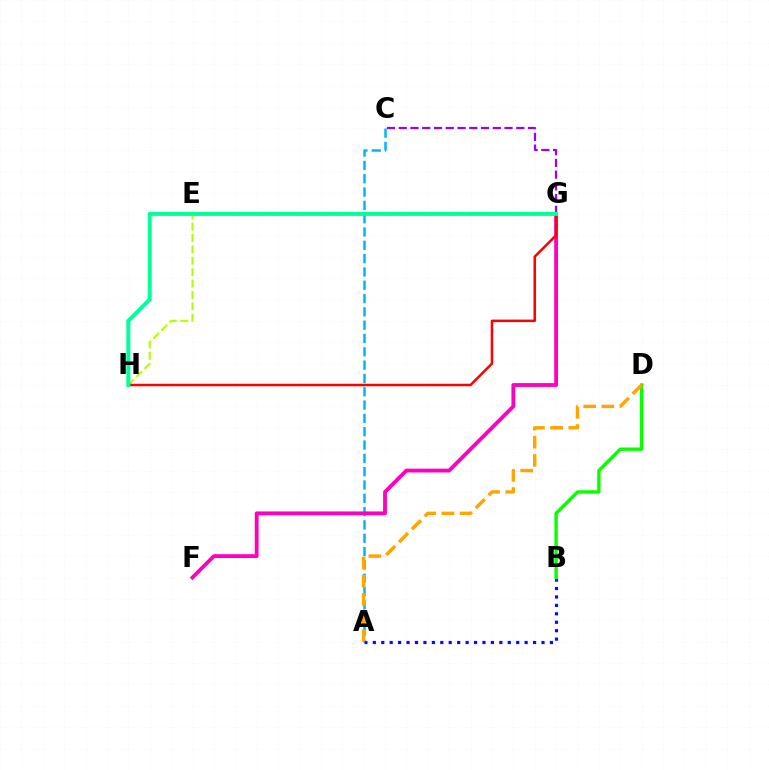{('A', 'C'): [{'color': '#00b5ff', 'line_style': 'dashed', 'thickness': 1.81}], ('A', 'B'): [{'color': '#0010ff', 'line_style': 'dotted', 'thickness': 2.29}], ('E', 'H'): [{'color': '#b3ff00', 'line_style': 'dashed', 'thickness': 1.55}], ('F', 'G'): [{'color': '#ff00bd', 'line_style': 'solid', 'thickness': 2.76}], ('C', 'G'): [{'color': '#9b00ff', 'line_style': 'dashed', 'thickness': 1.6}], ('G', 'H'): [{'color': '#ff0000', 'line_style': 'solid', 'thickness': 1.8}, {'color': '#00ff9d', 'line_style': 'solid', 'thickness': 2.89}], ('B', 'D'): [{'color': '#08ff00', 'line_style': 'solid', 'thickness': 2.44}], ('A', 'D'): [{'color': '#ffa500', 'line_style': 'dashed', 'thickness': 2.47}]}